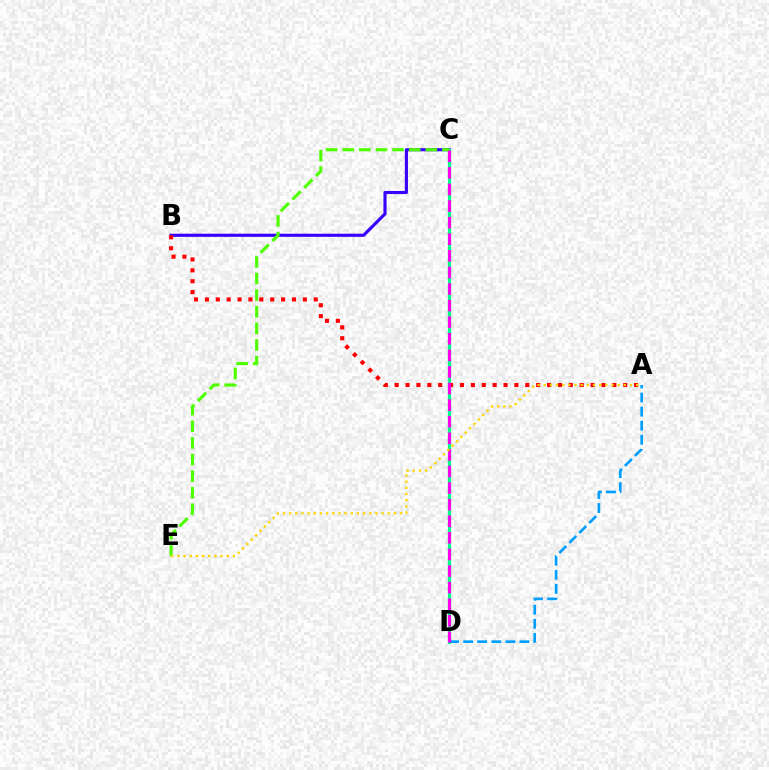{('B', 'C'): [{'color': '#3700ff', 'line_style': 'solid', 'thickness': 2.25}], ('C', 'D'): [{'color': '#00ff86', 'line_style': 'solid', 'thickness': 2.35}, {'color': '#ff00ed', 'line_style': 'dashed', 'thickness': 2.25}], ('A', 'B'): [{'color': '#ff0000', 'line_style': 'dotted', 'thickness': 2.96}], ('C', 'E'): [{'color': '#4fff00', 'line_style': 'dashed', 'thickness': 2.26}], ('A', 'D'): [{'color': '#009eff', 'line_style': 'dashed', 'thickness': 1.91}], ('A', 'E'): [{'color': '#ffd500', 'line_style': 'dotted', 'thickness': 1.67}]}